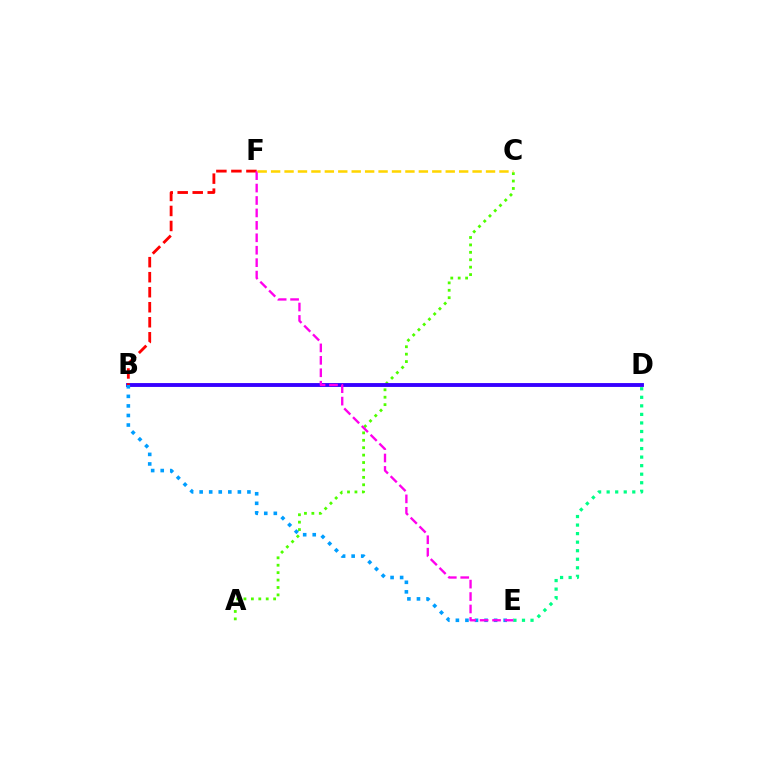{('A', 'C'): [{'color': '#4fff00', 'line_style': 'dotted', 'thickness': 2.02}], ('B', 'D'): [{'color': '#3700ff', 'line_style': 'solid', 'thickness': 2.79}], ('B', 'F'): [{'color': '#ff0000', 'line_style': 'dashed', 'thickness': 2.04}], ('B', 'E'): [{'color': '#009eff', 'line_style': 'dotted', 'thickness': 2.6}], ('D', 'E'): [{'color': '#00ff86', 'line_style': 'dotted', 'thickness': 2.32}], ('E', 'F'): [{'color': '#ff00ed', 'line_style': 'dashed', 'thickness': 1.69}], ('C', 'F'): [{'color': '#ffd500', 'line_style': 'dashed', 'thickness': 1.82}]}